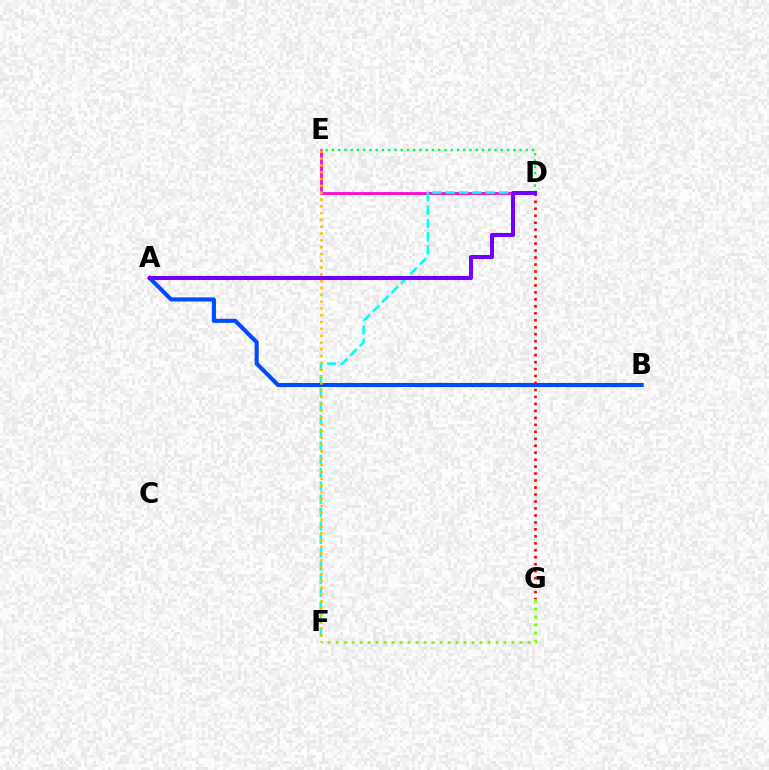{('D', 'G'): [{'color': '#ff0000', 'line_style': 'dotted', 'thickness': 1.89}], ('D', 'E'): [{'color': '#ff00cf', 'line_style': 'solid', 'thickness': 1.97}, {'color': '#00ff39', 'line_style': 'dotted', 'thickness': 1.7}], ('D', 'F'): [{'color': '#00fff6', 'line_style': 'dashed', 'thickness': 1.81}], ('A', 'B'): [{'color': '#004bff', 'line_style': 'solid', 'thickness': 2.94}], ('E', 'F'): [{'color': '#ffbd00', 'line_style': 'dotted', 'thickness': 1.85}], ('F', 'G'): [{'color': '#84ff00', 'line_style': 'dotted', 'thickness': 2.17}], ('A', 'D'): [{'color': '#7200ff', 'line_style': 'solid', 'thickness': 2.92}]}